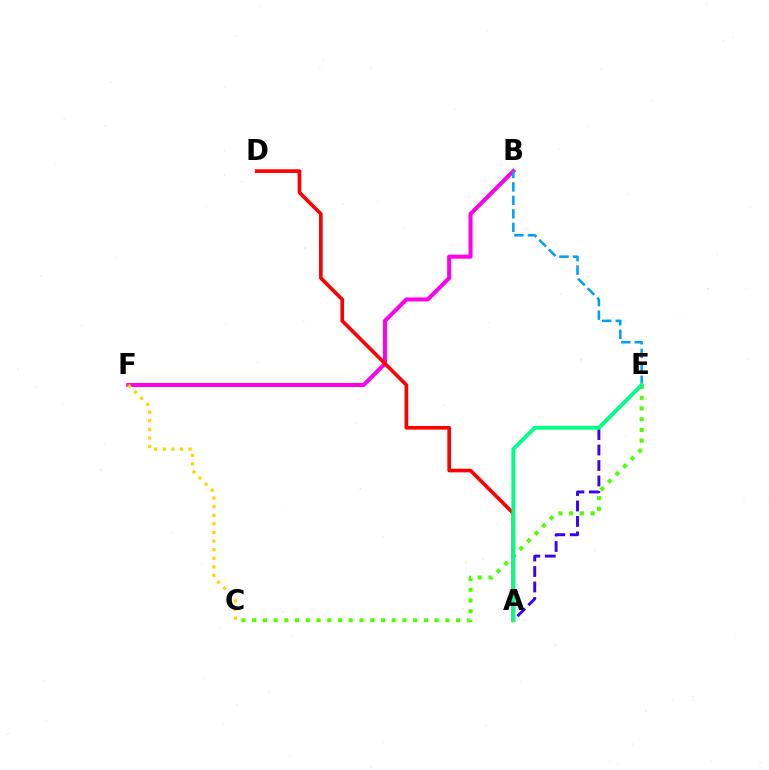{('B', 'F'): [{'color': '#ff00ed', 'line_style': 'solid', 'thickness': 2.9}], ('C', 'F'): [{'color': '#ffd500', 'line_style': 'dotted', 'thickness': 2.34}], ('C', 'E'): [{'color': '#4fff00', 'line_style': 'dotted', 'thickness': 2.92}], ('B', 'E'): [{'color': '#009eff', 'line_style': 'dashed', 'thickness': 1.83}], ('A', 'E'): [{'color': '#3700ff', 'line_style': 'dashed', 'thickness': 2.1}, {'color': '#00ff86', 'line_style': 'solid', 'thickness': 2.77}], ('A', 'D'): [{'color': '#ff0000', 'line_style': 'solid', 'thickness': 2.62}]}